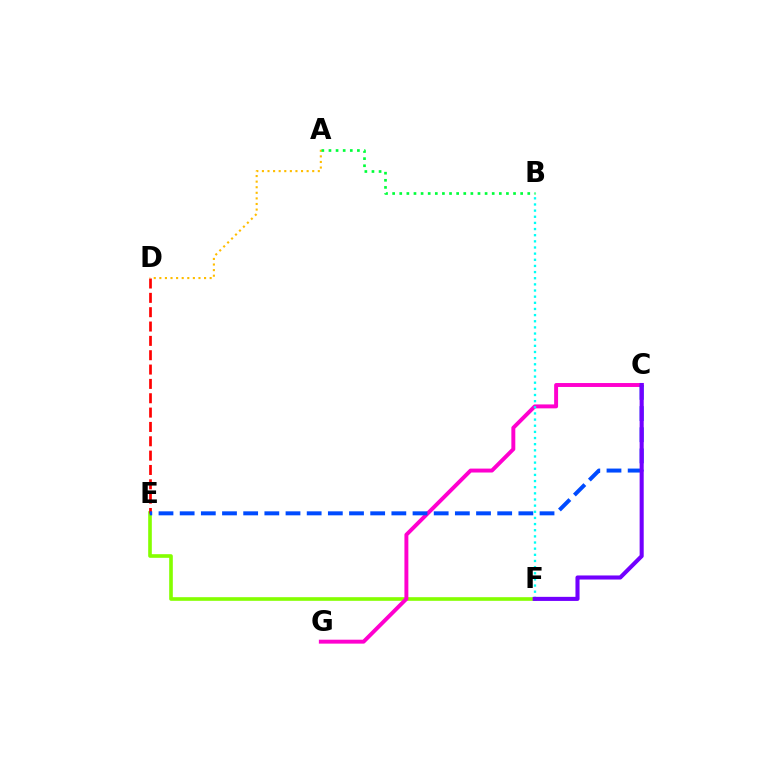{('E', 'F'): [{'color': '#84ff00', 'line_style': 'solid', 'thickness': 2.62}], ('D', 'E'): [{'color': '#ff0000', 'line_style': 'dashed', 'thickness': 1.95}], ('C', 'G'): [{'color': '#ff00cf', 'line_style': 'solid', 'thickness': 2.83}], ('A', 'D'): [{'color': '#ffbd00', 'line_style': 'dotted', 'thickness': 1.52}], ('C', 'E'): [{'color': '#004bff', 'line_style': 'dashed', 'thickness': 2.88}], ('B', 'F'): [{'color': '#00fff6', 'line_style': 'dotted', 'thickness': 1.67}], ('C', 'F'): [{'color': '#7200ff', 'line_style': 'solid', 'thickness': 2.94}], ('A', 'B'): [{'color': '#00ff39', 'line_style': 'dotted', 'thickness': 1.93}]}